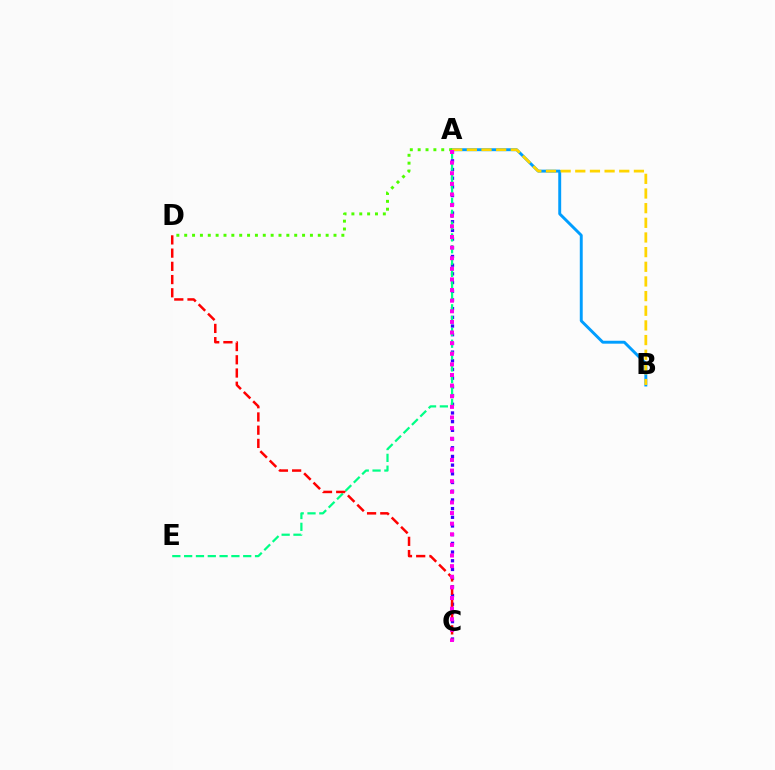{('A', 'B'): [{'color': '#009eff', 'line_style': 'solid', 'thickness': 2.1}, {'color': '#ffd500', 'line_style': 'dashed', 'thickness': 1.99}], ('A', 'C'): [{'color': '#3700ff', 'line_style': 'dotted', 'thickness': 2.36}, {'color': '#ff00ed', 'line_style': 'dotted', 'thickness': 2.89}], ('A', 'E'): [{'color': '#00ff86', 'line_style': 'dashed', 'thickness': 1.6}], ('C', 'D'): [{'color': '#ff0000', 'line_style': 'dashed', 'thickness': 1.8}], ('A', 'D'): [{'color': '#4fff00', 'line_style': 'dotted', 'thickness': 2.13}]}